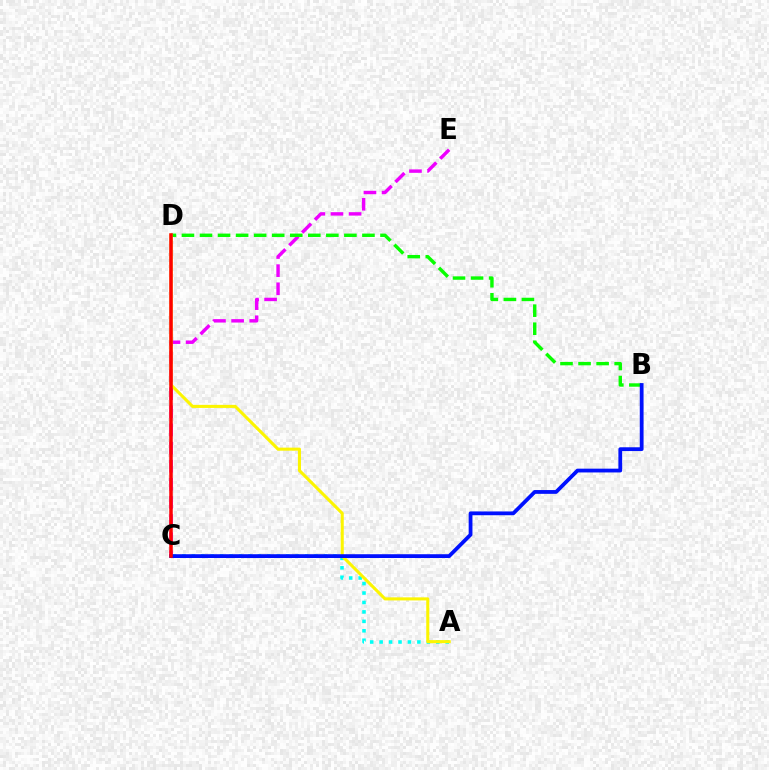{('A', 'C'): [{'color': '#00fff6', 'line_style': 'dotted', 'thickness': 2.57}], ('C', 'E'): [{'color': '#ee00ff', 'line_style': 'dashed', 'thickness': 2.46}], ('B', 'D'): [{'color': '#08ff00', 'line_style': 'dashed', 'thickness': 2.45}], ('A', 'D'): [{'color': '#fcf500', 'line_style': 'solid', 'thickness': 2.21}], ('B', 'C'): [{'color': '#0010ff', 'line_style': 'solid', 'thickness': 2.72}], ('C', 'D'): [{'color': '#ff0000', 'line_style': 'solid', 'thickness': 2.52}]}